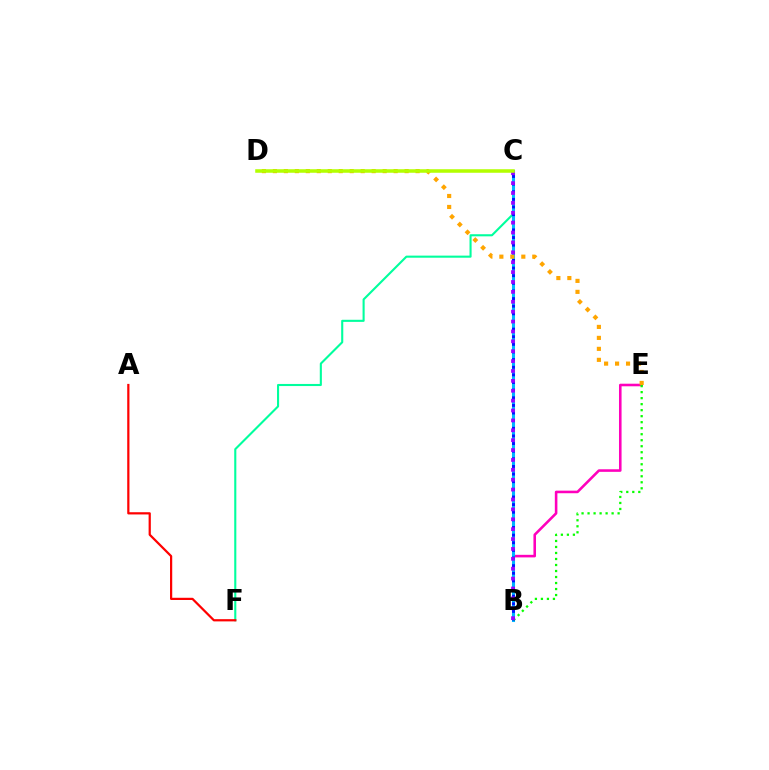{('B', 'E'): [{'color': '#ff00bd', 'line_style': 'solid', 'thickness': 1.85}, {'color': '#08ff00', 'line_style': 'dotted', 'thickness': 1.63}], ('C', 'F'): [{'color': '#00ff9d', 'line_style': 'solid', 'thickness': 1.51}], ('B', 'C'): [{'color': '#00b5ff', 'line_style': 'solid', 'thickness': 2.2}, {'color': '#0010ff', 'line_style': 'dotted', 'thickness': 2.07}, {'color': '#9b00ff', 'line_style': 'dotted', 'thickness': 2.69}], ('D', 'E'): [{'color': '#ffa500', 'line_style': 'dotted', 'thickness': 2.98}], ('C', 'D'): [{'color': '#b3ff00', 'line_style': 'solid', 'thickness': 2.54}], ('A', 'F'): [{'color': '#ff0000', 'line_style': 'solid', 'thickness': 1.6}]}